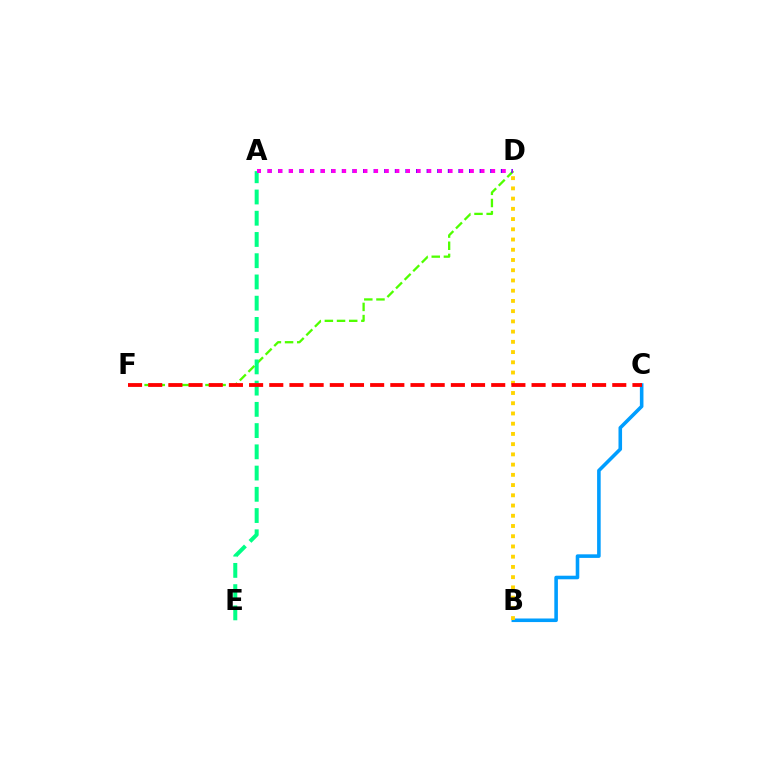{('B', 'C'): [{'color': '#009eff', 'line_style': 'solid', 'thickness': 2.58}], ('D', 'F'): [{'color': '#4fff00', 'line_style': 'dashed', 'thickness': 1.65}], ('A', 'E'): [{'color': '#00ff86', 'line_style': 'dashed', 'thickness': 2.88}], ('A', 'D'): [{'color': '#3700ff', 'line_style': 'dotted', 'thickness': 2.88}, {'color': '#ff00ed', 'line_style': 'dotted', 'thickness': 2.89}], ('B', 'D'): [{'color': '#ffd500', 'line_style': 'dotted', 'thickness': 2.78}], ('C', 'F'): [{'color': '#ff0000', 'line_style': 'dashed', 'thickness': 2.74}]}